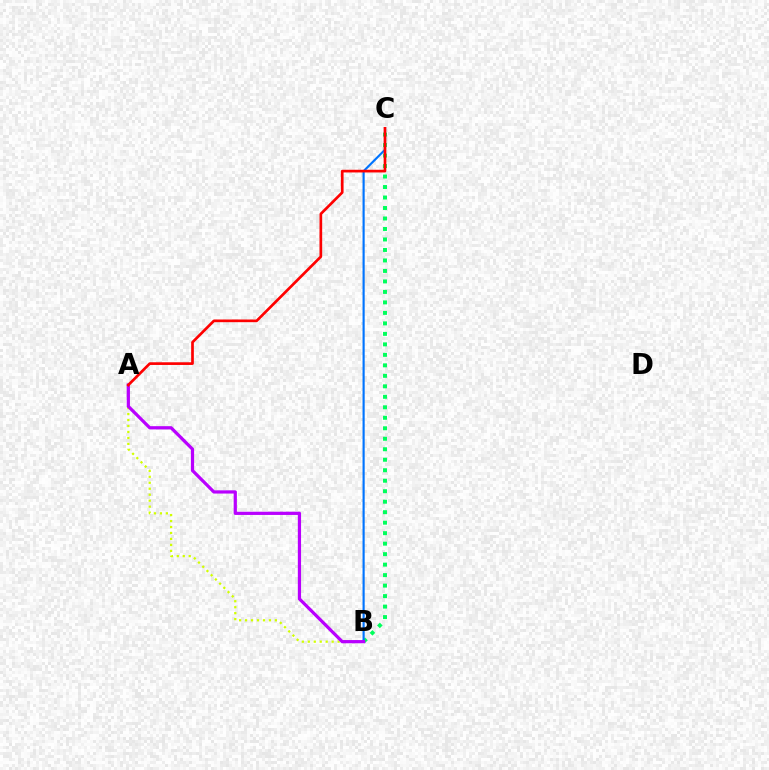{('A', 'B'): [{'color': '#d1ff00', 'line_style': 'dotted', 'thickness': 1.62}, {'color': '#b900ff', 'line_style': 'solid', 'thickness': 2.32}], ('B', 'C'): [{'color': '#00ff5c', 'line_style': 'dotted', 'thickness': 2.85}, {'color': '#0074ff', 'line_style': 'solid', 'thickness': 1.54}], ('A', 'C'): [{'color': '#ff0000', 'line_style': 'solid', 'thickness': 1.93}]}